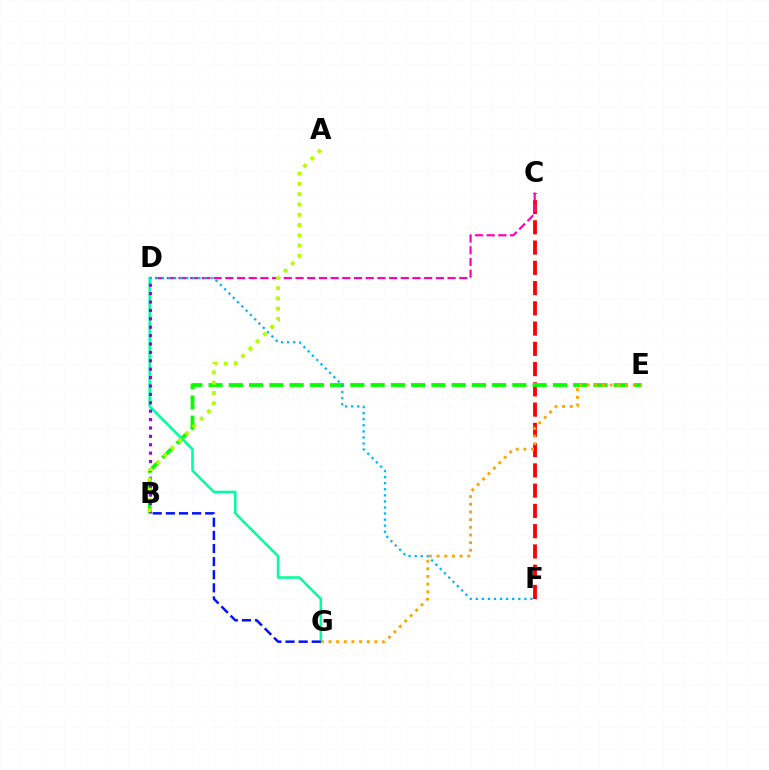{('C', 'F'): [{'color': '#ff0000', 'line_style': 'dashed', 'thickness': 2.75}], ('B', 'E'): [{'color': '#08ff00', 'line_style': 'dashed', 'thickness': 2.75}], ('E', 'G'): [{'color': '#ffa500', 'line_style': 'dotted', 'thickness': 2.08}], ('C', 'D'): [{'color': '#ff00bd', 'line_style': 'dashed', 'thickness': 1.59}], ('D', 'G'): [{'color': '#00ff9d', 'line_style': 'solid', 'thickness': 1.84}], ('B', 'D'): [{'color': '#9b00ff', 'line_style': 'dotted', 'thickness': 2.28}], ('A', 'B'): [{'color': '#b3ff00', 'line_style': 'dotted', 'thickness': 2.79}], ('D', 'F'): [{'color': '#00b5ff', 'line_style': 'dotted', 'thickness': 1.65}], ('B', 'G'): [{'color': '#0010ff', 'line_style': 'dashed', 'thickness': 1.78}]}